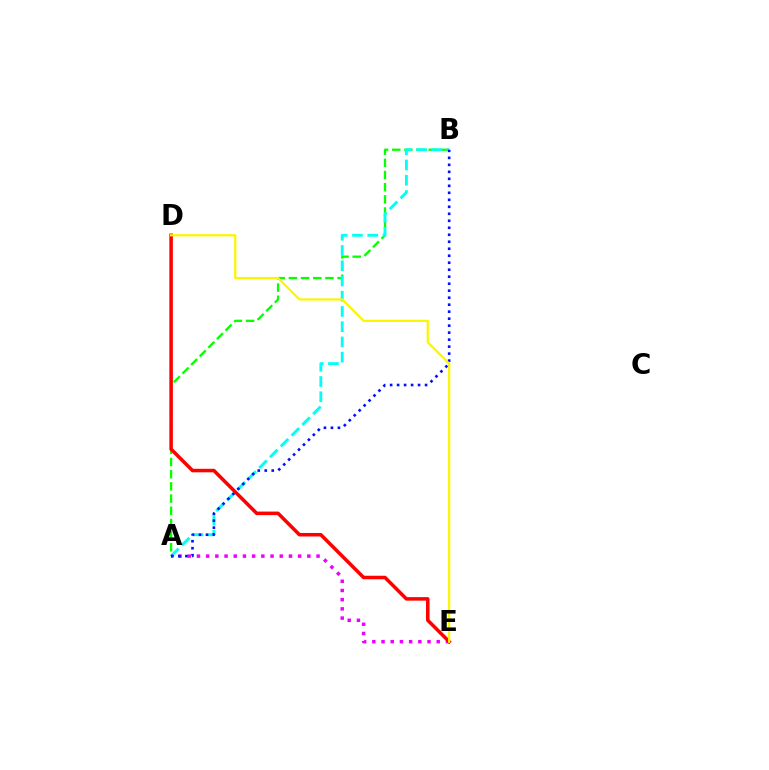{('A', 'B'): [{'color': '#08ff00', 'line_style': 'dashed', 'thickness': 1.65}, {'color': '#00fff6', 'line_style': 'dashed', 'thickness': 2.07}, {'color': '#0010ff', 'line_style': 'dotted', 'thickness': 1.9}], ('A', 'E'): [{'color': '#ee00ff', 'line_style': 'dotted', 'thickness': 2.5}], ('D', 'E'): [{'color': '#ff0000', 'line_style': 'solid', 'thickness': 2.54}, {'color': '#fcf500', 'line_style': 'solid', 'thickness': 1.61}]}